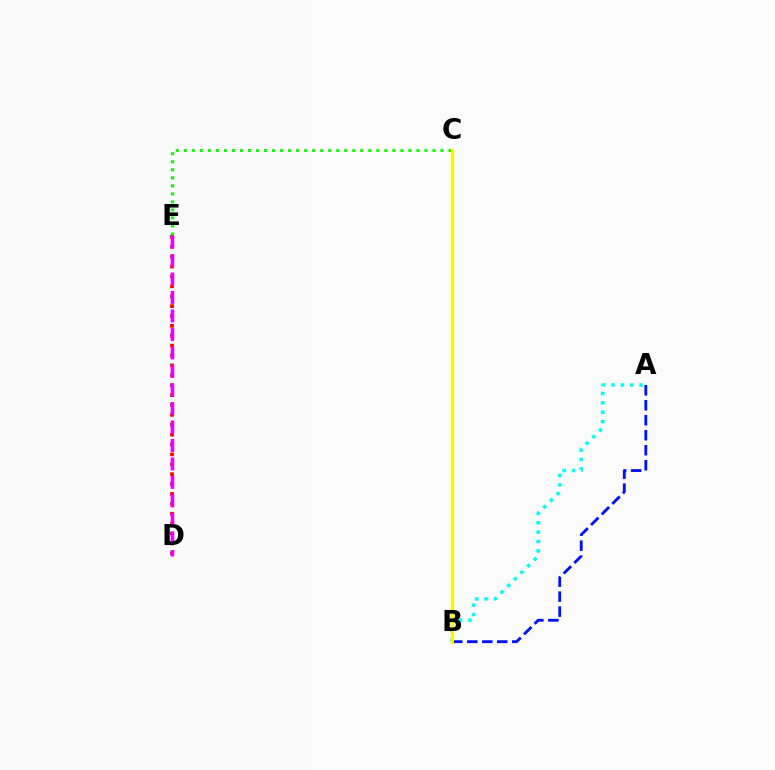{('A', 'B'): [{'color': '#0010ff', 'line_style': 'dashed', 'thickness': 2.04}, {'color': '#00fff6', 'line_style': 'dotted', 'thickness': 2.55}], ('D', 'E'): [{'color': '#ff0000', 'line_style': 'dotted', 'thickness': 2.69}, {'color': '#ee00ff', 'line_style': 'dashed', 'thickness': 2.51}], ('C', 'E'): [{'color': '#08ff00', 'line_style': 'dotted', 'thickness': 2.18}], ('B', 'C'): [{'color': '#fcf500', 'line_style': 'solid', 'thickness': 2.15}]}